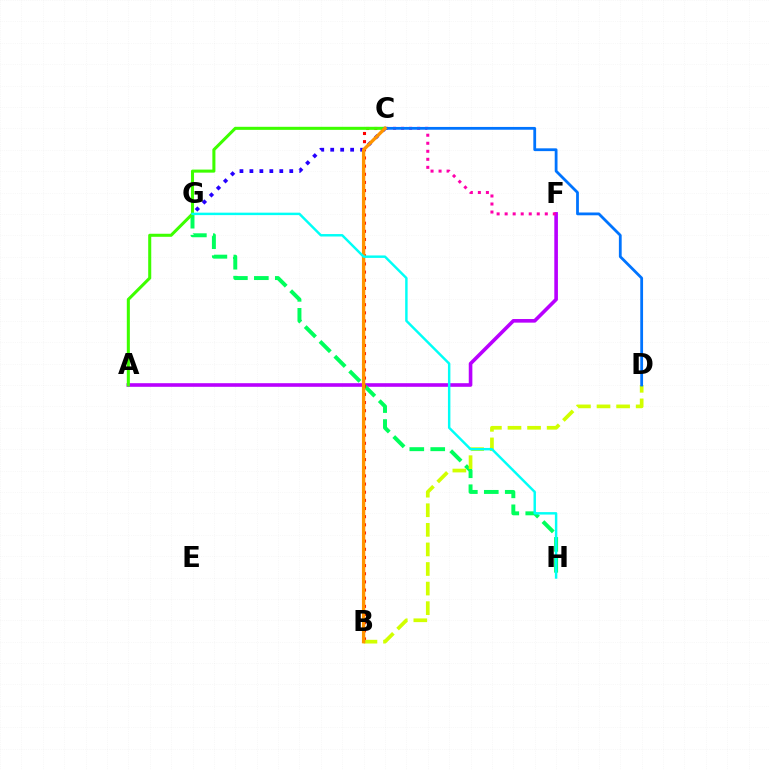{('A', 'F'): [{'color': '#b900ff', 'line_style': 'solid', 'thickness': 2.6}], ('G', 'H'): [{'color': '#00ff5c', 'line_style': 'dashed', 'thickness': 2.85}, {'color': '#00fff6', 'line_style': 'solid', 'thickness': 1.76}], ('C', 'F'): [{'color': '#ff00ac', 'line_style': 'dotted', 'thickness': 2.18}], ('B', 'C'): [{'color': '#ff0000', 'line_style': 'dotted', 'thickness': 2.22}, {'color': '#ff9400', 'line_style': 'solid', 'thickness': 2.41}], ('C', 'G'): [{'color': '#2500ff', 'line_style': 'dotted', 'thickness': 2.71}], ('B', 'D'): [{'color': '#d1ff00', 'line_style': 'dashed', 'thickness': 2.66}], ('A', 'C'): [{'color': '#3dff00', 'line_style': 'solid', 'thickness': 2.2}], ('C', 'D'): [{'color': '#0074ff', 'line_style': 'solid', 'thickness': 2.01}]}